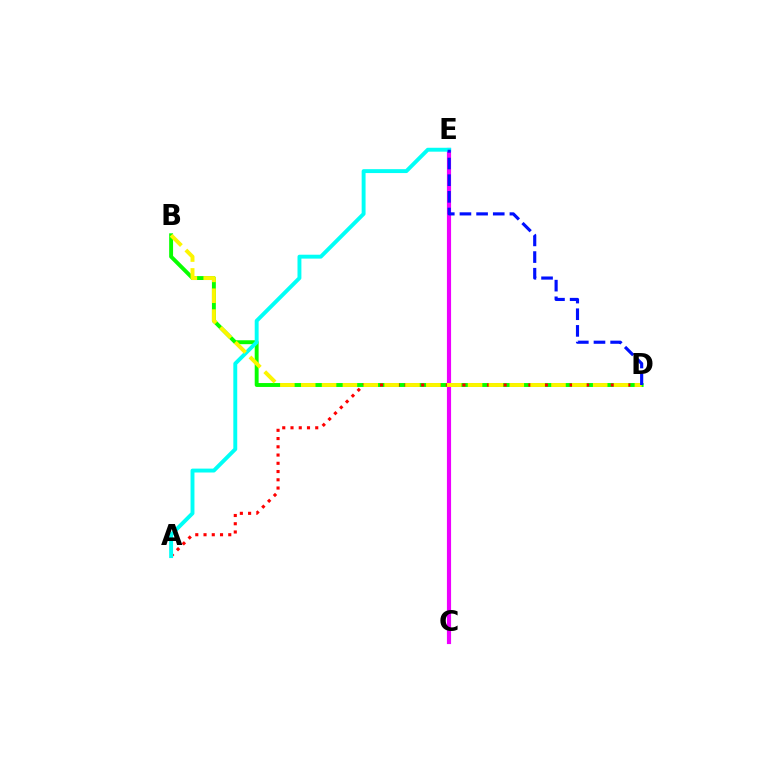{('B', 'D'): [{'color': '#08ff00', 'line_style': 'solid', 'thickness': 2.81}, {'color': '#fcf500', 'line_style': 'dashed', 'thickness': 2.83}], ('A', 'D'): [{'color': '#ff0000', 'line_style': 'dotted', 'thickness': 2.24}], ('C', 'E'): [{'color': '#ee00ff', 'line_style': 'solid', 'thickness': 2.99}], ('A', 'E'): [{'color': '#00fff6', 'line_style': 'solid', 'thickness': 2.81}], ('D', 'E'): [{'color': '#0010ff', 'line_style': 'dashed', 'thickness': 2.26}]}